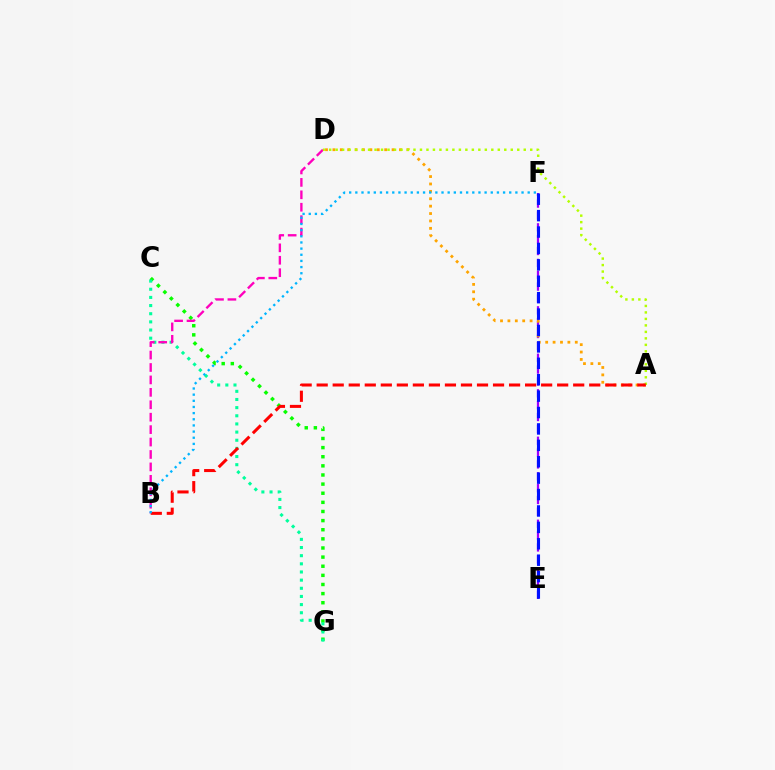{('C', 'G'): [{'color': '#08ff00', 'line_style': 'dotted', 'thickness': 2.48}, {'color': '#00ff9d', 'line_style': 'dotted', 'thickness': 2.21}], ('E', 'F'): [{'color': '#9b00ff', 'line_style': 'dashed', 'thickness': 1.61}, {'color': '#0010ff', 'line_style': 'dashed', 'thickness': 2.23}], ('B', 'D'): [{'color': '#ff00bd', 'line_style': 'dashed', 'thickness': 1.69}], ('A', 'D'): [{'color': '#ffa500', 'line_style': 'dotted', 'thickness': 2.01}, {'color': '#b3ff00', 'line_style': 'dotted', 'thickness': 1.76}], ('A', 'B'): [{'color': '#ff0000', 'line_style': 'dashed', 'thickness': 2.18}], ('B', 'F'): [{'color': '#00b5ff', 'line_style': 'dotted', 'thickness': 1.67}]}